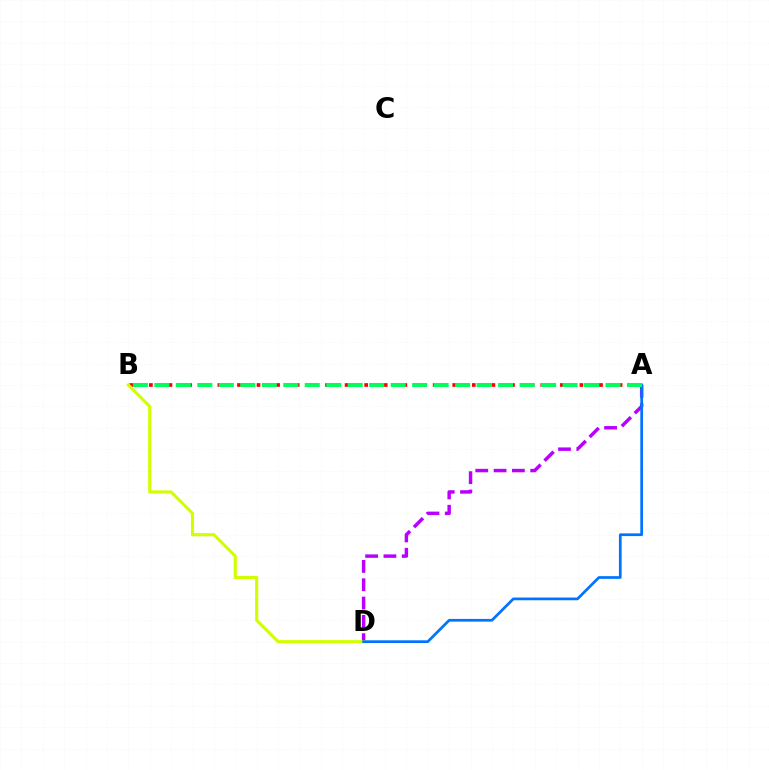{('A', 'D'): [{'color': '#b900ff', 'line_style': 'dashed', 'thickness': 2.49}, {'color': '#0074ff', 'line_style': 'solid', 'thickness': 1.96}], ('A', 'B'): [{'color': '#ff0000', 'line_style': 'dotted', 'thickness': 2.66}, {'color': '#00ff5c', 'line_style': 'dashed', 'thickness': 2.92}], ('B', 'D'): [{'color': '#d1ff00', 'line_style': 'solid', 'thickness': 2.26}]}